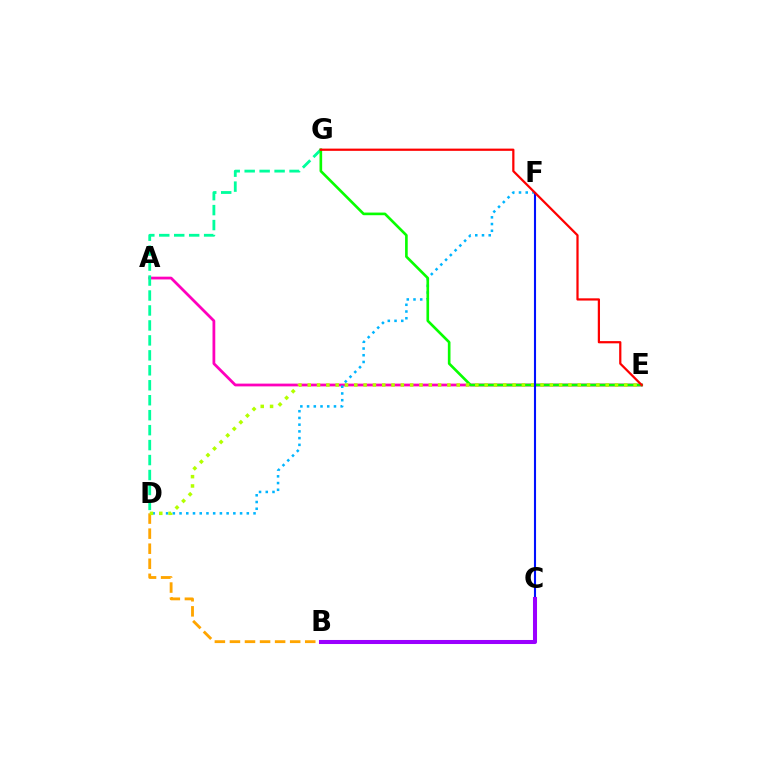{('B', 'D'): [{'color': '#ffa500', 'line_style': 'dashed', 'thickness': 2.05}], ('A', 'E'): [{'color': '#ff00bd', 'line_style': 'solid', 'thickness': 1.99}], ('D', 'F'): [{'color': '#00b5ff', 'line_style': 'dotted', 'thickness': 1.83}], ('D', 'G'): [{'color': '#00ff9d', 'line_style': 'dashed', 'thickness': 2.03}], ('E', 'G'): [{'color': '#08ff00', 'line_style': 'solid', 'thickness': 1.9}, {'color': '#ff0000', 'line_style': 'solid', 'thickness': 1.61}], ('D', 'E'): [{'color': '#b3ff00', 'line_style': 'dotted', 'thickness': 2.53}], ('C', 'F'): [{'color': '#0010ff', 'line_style': 'solid', 'thickness': 1.51}], ('B', 'C'): [{'color': '#9b00ff', 'line_style': 'solid', 'thickness': 2.92}]}